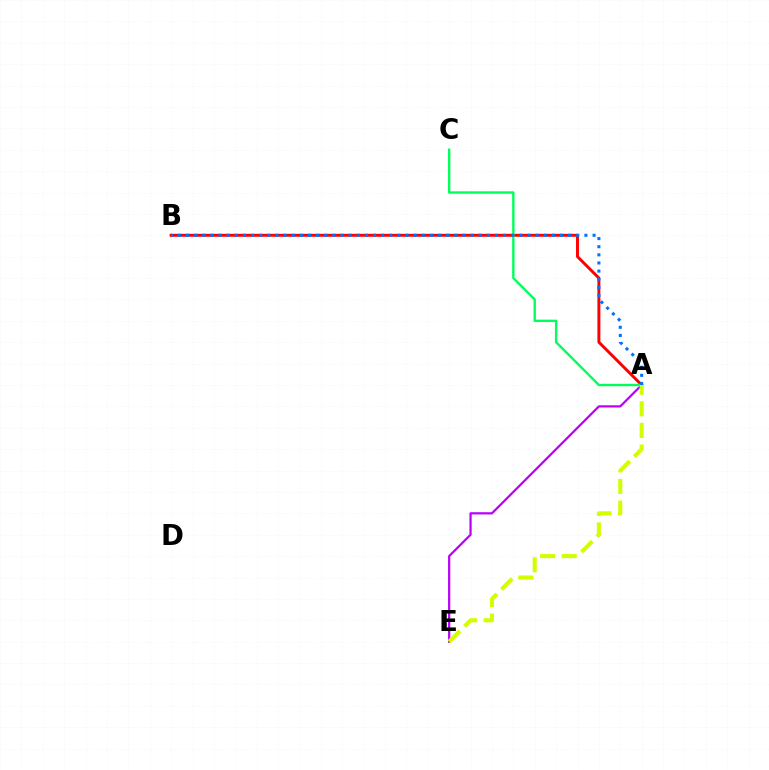{('A', 'B'): [{'color': '#ff0000', 'line_style': 'solid', 'thickness': 2.12}, {'color': '#0074ff', 'line_style': 'dotted', 'thickness': 2.21}], ('A', 'E'): [{'color': '#b900ff', 'line_style': 'solid', 'thickness': 1.6}, {'color': '#d1ff00', 'line_style': 'dashed', 'thickness': 2.94}], ('A', 'C'): [{'color': '#00ff5c', 'line_style': 'solid', 'thickness': 1.71}]}